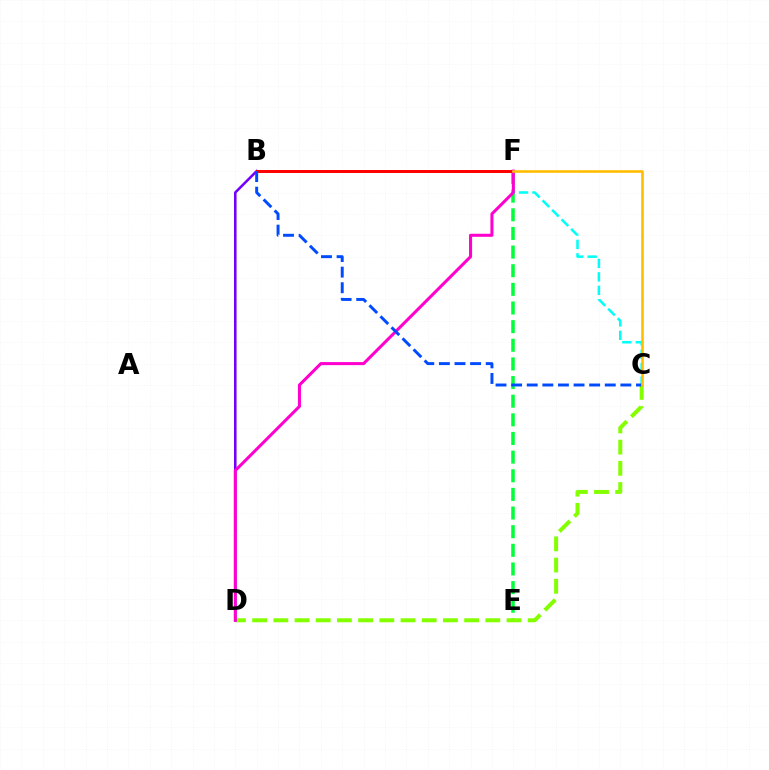{('E', 'F'): [{'color': '#00ff39', 'line_style': 'dashed', 'thickness': 2.53}], ('C', 'D'): [{'color': '#84ff00', 'line_style': 'dashed', 'thickness': 2.88}], ('B', 'D'): [{'color': '#7200ff', 'line_style': 'solid', 'thickness': 1.84}], ('C', 'F'): [{'color': '#00fff6', 'line_style': 'dashed', 'thickness': 1.83}, {'color': '#ffbd00', 'line_style': 'solid', 'thickness': 1.88}], ('B', 'F'): [{'color': '#ff0000', 'line_style': 'solid', 'thickness': 2.15}], ('D', 'F'): [{'color': '#ff00cf', 'line_style': 'solid', 'thickness': 2.2}], ('B', 'C'): [{'color': '#004bff', 'line_style': 'dashed', 'thickness': 2.12}]}